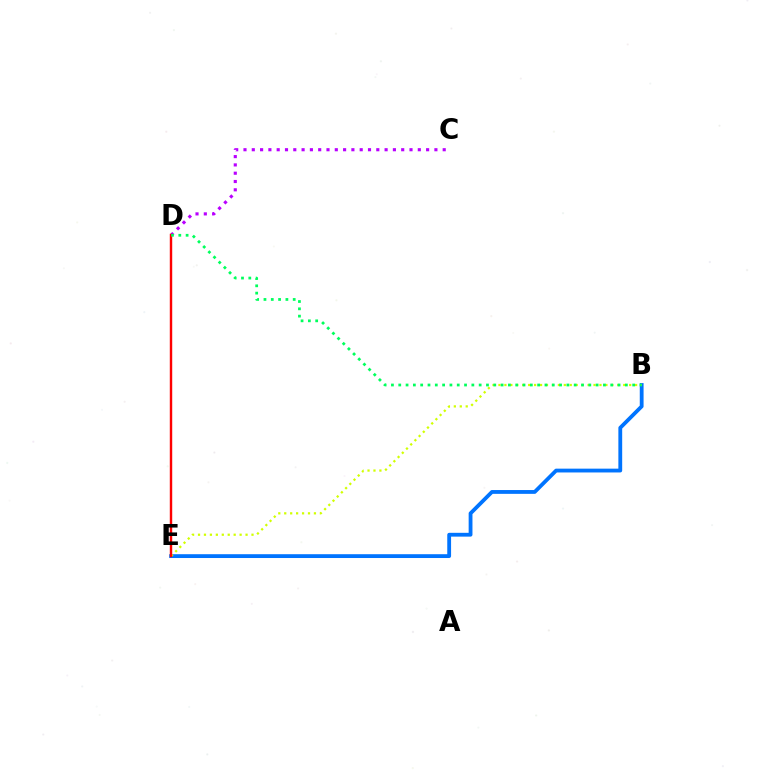{('C', 'D'): [{'color': '#b900ff', 'line_style': 'dotted', 'thickness': 2.26}], ('B', 'E'): [{'color': '#0074ff', 'line_style': 'solid', 'thickness': 2.75}, {'color': '#d1ff00', 'line_style': 'dotted', 'thickness': 1.61}], ('D', 'E'): [{'color': '#ff0000', 'line_style': 'solid', 'thickness': 1.74}], ('B', 'D'): [{'color': '#00ff5c', 'line_style': 'dotted', 'thickness': 1.99}]}